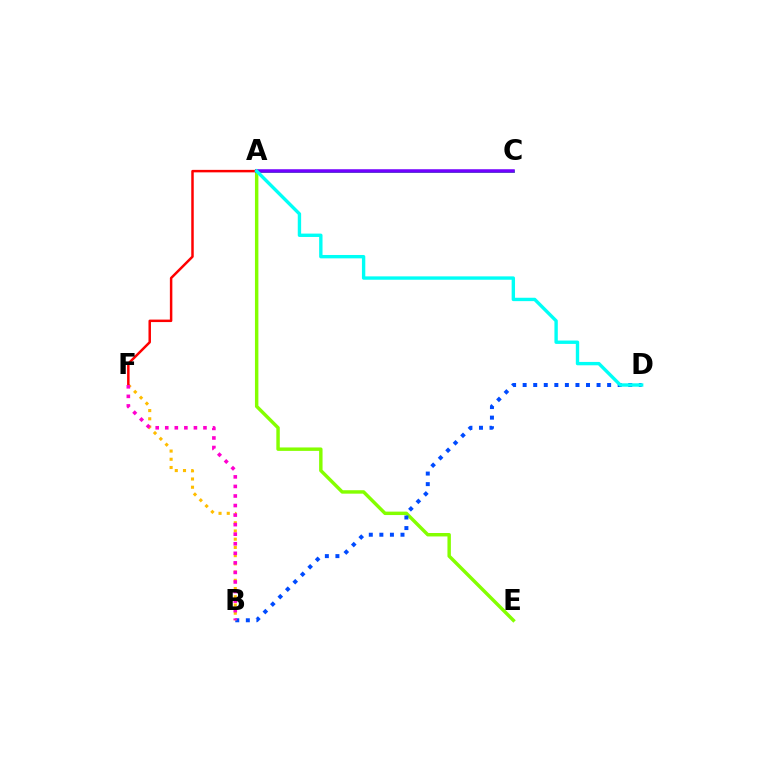{('A', 'E'): [{'color': '#84ff00', 'line_style': 'solid', 'thickness': 2.47}], ('B', 'D'): [{'color': '#004bff', 'line_style': 'dotted', 'thickness': 2.87}], ('A', 'C'): [{'color': '#00ff39', 'line_style': 'solid', 'thickness': 1.99}, {'color': '#7200ff', 'line_style': 'solid', 'thickness': 2.53}], ('B', 'F'): [{'color': '#ffbd00', 'line_style': 'dotted', 'thickness': 2.23}, {'color': '#ff00cf', 'line_style': 'dotted', 'thickness': 2.6}], ('A', 'F'): [{'color': '#ff0000', 'line_style': 'solid', 'thickness': 1.79}], ('A', 'D'): [{'color': '#00fff6', 'line_style': 'solid', 'thickness': 2.43}]}